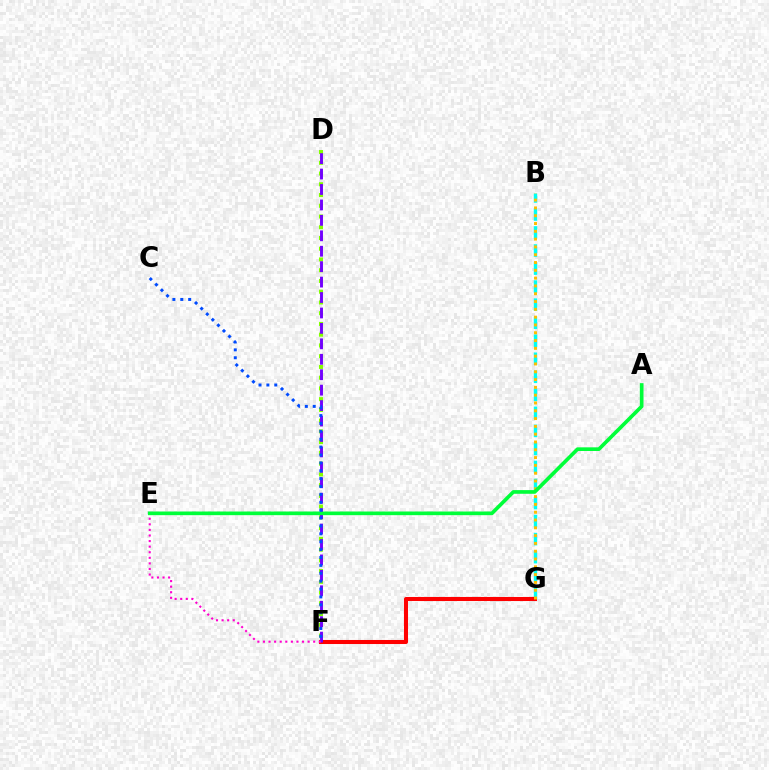{('B', 'G'): [{'color': '#00fff6', 'line_style': 'dashed', 'thickness': 2.45}, {'color': '#ffbd00', 'line_style': 'dotted', 'thickness': 2.12}], ('D', 'F'): [{'color': '#84ff00', 'line_style': 'dotted', 'thickness': 2.92}, {'color': '#7200ff', 'line_style': 'dashed', 'thickness': 2.1}], ('F', 'G'): [{'color': '#ff0000', 'line_style': 'solid', 'thickness': 2.92}], ('E', 'F'): [{'color': '#ff00cf', 'line_style': 'dotted', 'thickness': 1.52}], ('A', 'E'): [{'color': '#00ff39', 'line_style': 'solid', 'thickness': 2.64}], ('C', 'F'): [{'color': '#004bff', 'line_style': 'dotted', 'thickness': 2.14}]}